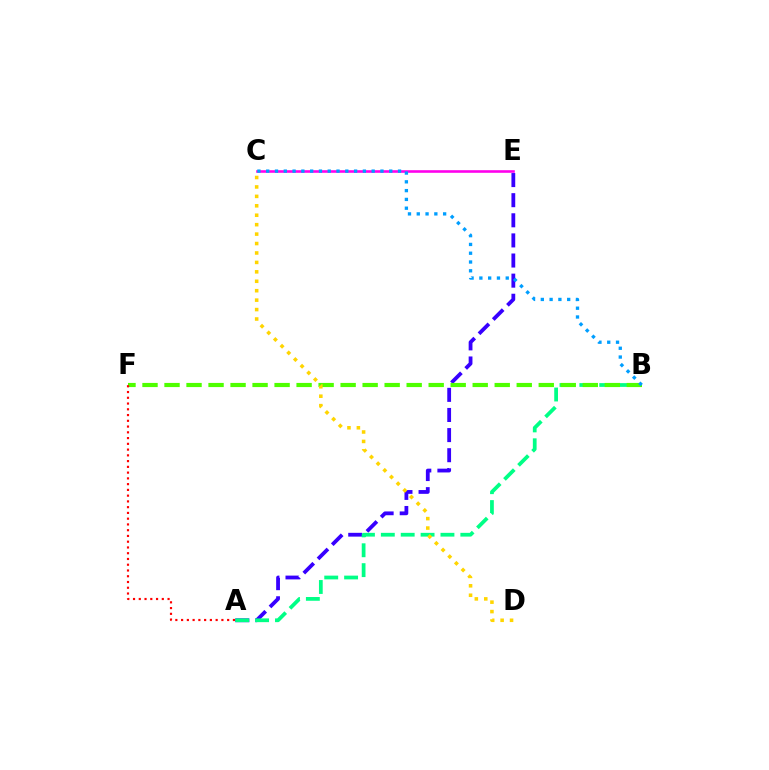{('A', 'E'): [{'color': '#3700ff', 'line_style': 'dashed', 'thickness': 2.73}], ('A', 'B'): [{'color': '#00ff86', 'line_style': 'dashed', 'thickness': 2.7}], ('C', 'E'): [{'color': '#ff00ed', 'line_style': 'solid', 'thickness': 1.88}], ('B', 'F'): [{'color': '#4fff00', 'line_style': 'dashed', 'thickness': 2.99}], ('B', 'C'): [{'color': '#009eff', 'line_style': 'dotted', 'thickness': 2.39}], ('C', 'D'): [{'color': '#ffd500', 'line_style': 'dotted', 'thickness': 2.56}], ('A', 'F'): [{'color': '#ff0000', 'line_style': 'dotted', 'thickness': 1.56}]}